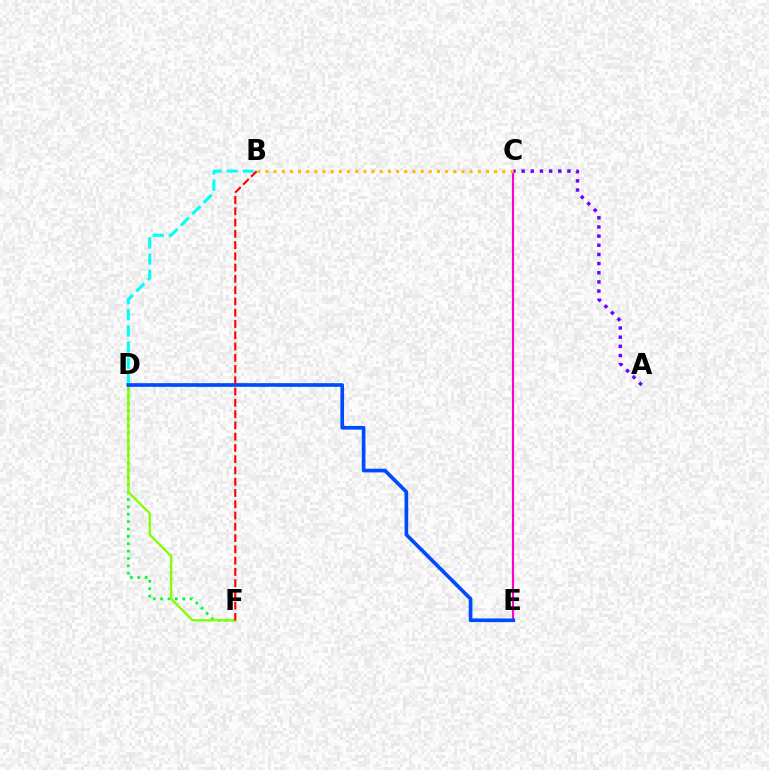{('D', 'F'): [{'color': '#00ff39', 'line_style': 'dotted', 'thickness': 2.0}, {'color': '#84ff00', 'line_style': 'solid', 'thickness': 1.66}], ('A', 'C'): [{'color': '#7200ff', 'line_style': 'dotted', 'thickness': 2.49}], ('C', 'E'): [{'color': '#ff00cf', 'line_style': 'solid', 'thickness': 1.56}], ('B', 'D'): [{'color': '#00fff6', 'line_style': 'dashed', 'thickness': 2.19}], ('D', 'E'): [{'color': '#004bff', 'line_style': 'solid', 'thickness': 2.64}], ('B', 'C'): [{'color': '#ffbd00', 'line_style': 'dotted', 'thickness': 2.22}], ('B', 'F'): [{'color': '#ff0000', 'line_style': 'dashed', 'thickness': 1.53}]}